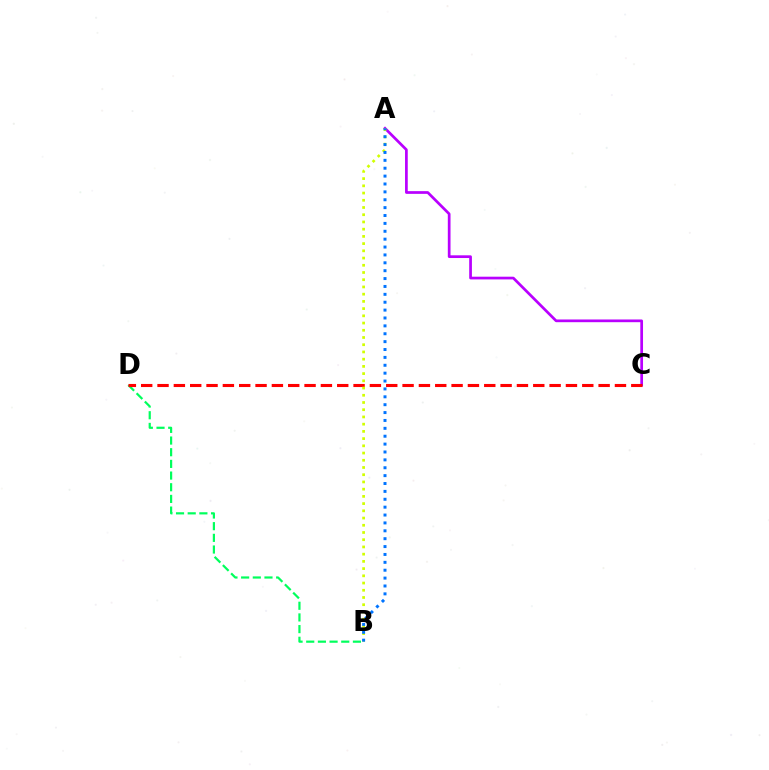{('A', 'C'): [{'color': '#b900ff', 'line_style': 'solid', 'thickness': 1.95}], ('B', 'D'): [{'color': '#00ff5c', 'line_style': 'dashed', 'thickness': 1.59}], ('C', 'D'): [{'color': '#ff0000', 'line_style': 'dashed', 'thickness': 2.22}], ('A', 'B'): [{'color': '#d1ff00', 'line_style': 'dotted', 'thickness': 1.96}, {'color': '#0074ff', 'line_style': 'dotted', 'thickness': 2.14}]}